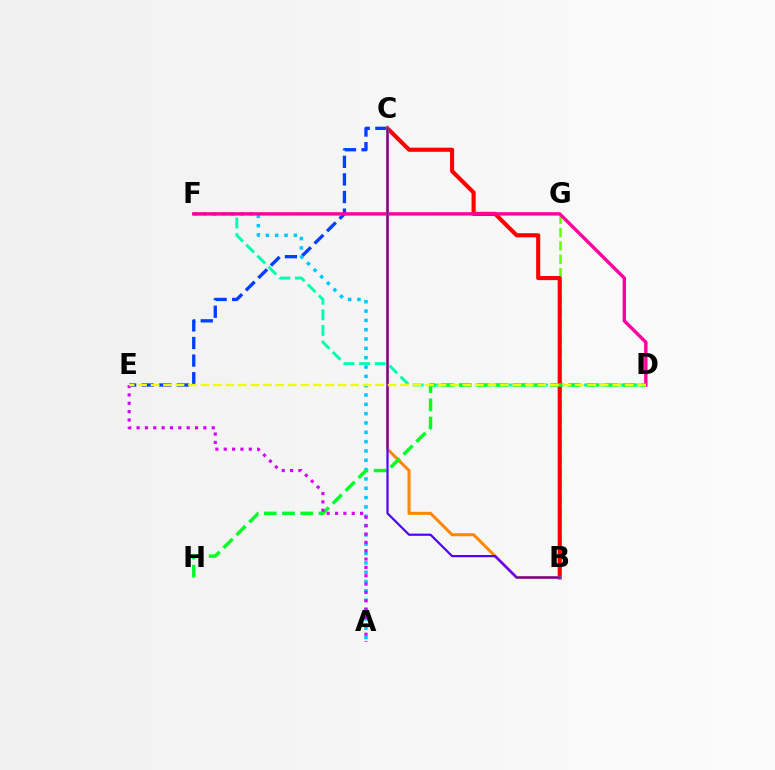{('D', 'F'): [{'color': '#00ffaf', 'line_style': 'dashed', 'thickness': 2.12}, {'color': '#ff00a0', 'line_style': 'solid', 'thickness': 2.44}], ('C', 'E'): [{'color': '#003fff', 'line_style': 'dashed', 'thickness': 2.39}], ('A', 'F'): [{'color': '#00c7ff', 'line_style': 'dotted', 'thickness': 2.53}], ('B', 'G'): [{'color': '#66ff00', 'line_style': 'dashed', 'thickness': 1.81}], ('B', 'C'): [{'color': '#ff0000', 'line_style': 'solid', 'thickness': 2.96}, {'color': '#ff8800', 'line_style': 'solid', 'thickness': 2.19}, {'color': '#4f00ff', 'line_style': 'solid', 'thickness': 1.58}], ('D', 'H'): [{'color': '#00ff27', 'line_style': 'dashed', 'thickness': 2.47}], ('A', 'E'): [{'color': '#d600ff', 'line_style': 'dotted', 'thickness': 2.27}], ('D', 'E'): [{'color': '#eeff00', 'line_style': 'dashed', 'thickness': 1.7}]}